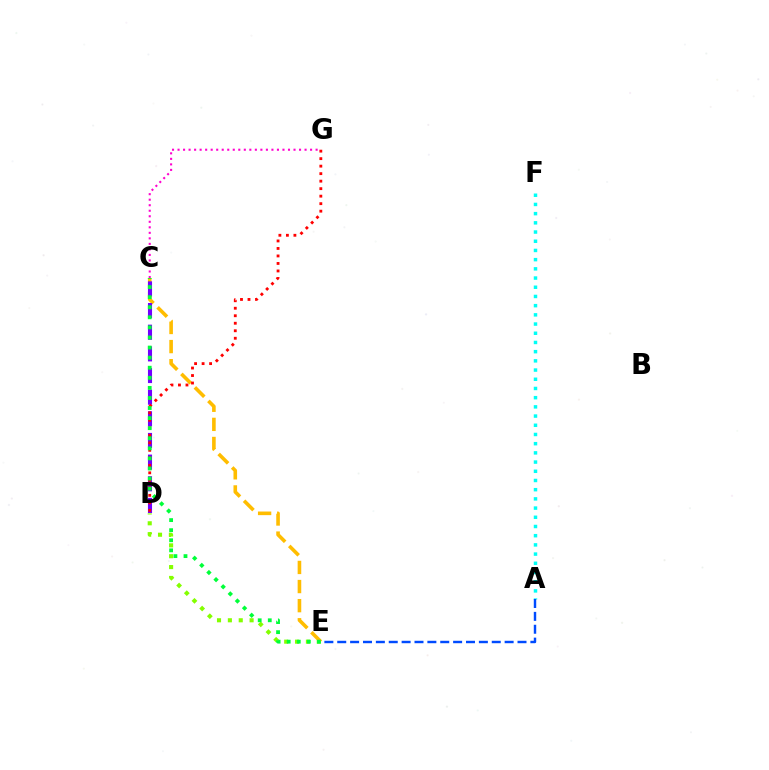{('C', 'G'): [{'color': '#ff00cf', 'line_style': 'dotted', 'thickness': 1.5}], ('A', 'F'): [{'color': '#00fff6', 'line_style': 'dotted', 'thickness': 2.5}], ('D', 'E'): [{'color': '#84ff00', 'line_style': 'dotted', 'thickness': 2.95}], ('A', 'E'): [{'color': '#004bff', 'line_style': 'dashed', 'thickness': 1.75}], ('C', 'E'): [{'color': '#ffbd00', 'line_style': 'dashed', 'thickness': 2.6}, {'color': '#00ff39', 'line_style': 'dotted', 'thickness': 2.74}], ('C', 'D'): [{'color': '#7200ff', 'line_style': 'dashed', 'thickness': 2.94}], ('D', 'G'): [{'color': '#ff0000', 'line_style': 'dotted', 'thickness': 2.04}]}